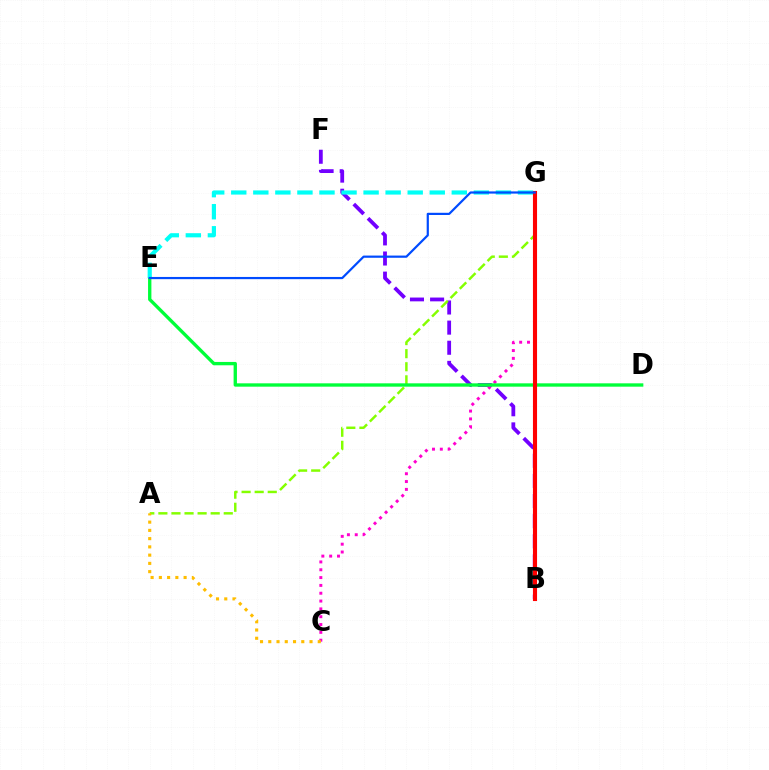{('B', 'F'): [{'color': '#7200ff', 'line_style': 'dashed', 'thickness': 2.73}], ('A', 'G'): [{'color': '#84ff00', 'line_style': 'dashed', 'thickness': 1.78}], ('C', 'G'): [{'color': '#ff00cf', 'line_style': 'dotted', 'thickness': 2.13}], ('D', 'E'): [{'color': '#00ff39', 'line_style': 'solid', 'thickness': 2.41}], ('A', 'C'): [{'color': '#ffbd00', 'line_style': 'dotted', 'thickness': 2.24}], ('E', 'G'): [{'color': '#00fff6', 'line_style': 'dashed', 'thickness': 3.0}, {'color': '#004bff', 'line_style': 'solid', 'thickness': 1.59}], ('B', 'G'): [{'color': '#ff0000', 'line_style': 'solid', 'thickness': 2.96}]}